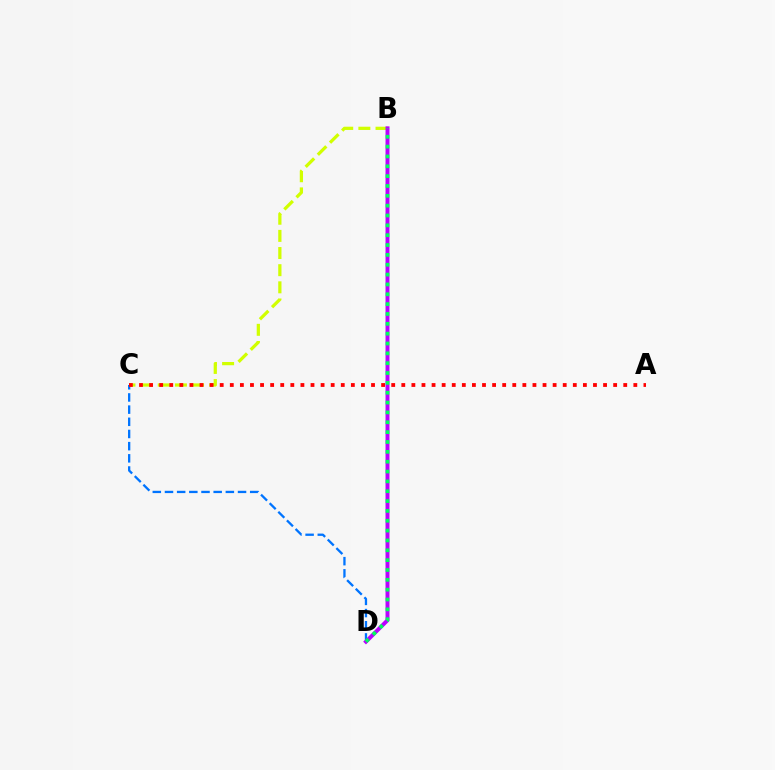{('C', 'D'): [{'color': '#0074ff', 'line_style': 'dashed', 'thickness': 1.65}], ('B', 'C'): [{'color': '#d1ff00', 'line_style': 'dashed', 'thickness': 2.33}], ('A', 'C'): [{'color': '#ff0000', 'line_style': 'dotted', 'thickness': 2.74}], ('B', 'D'): [{'color': '#b900ff', 'line_style': 'solid', 'thickness': 2.83}, {'color': '#00ff5c', 'line_style': 'dotted', 'thickness': 2.68}]}